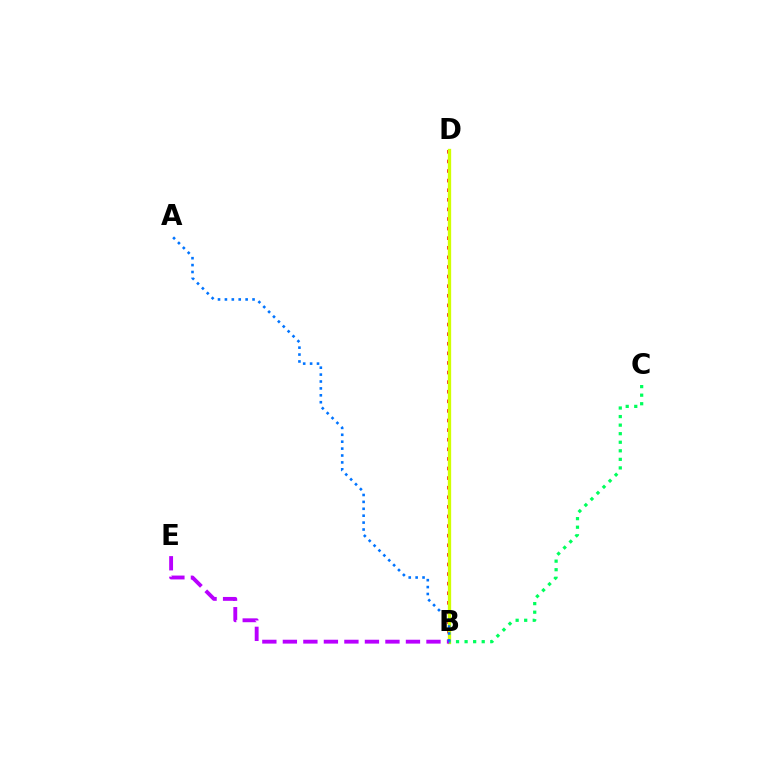{('B', 'D'): [{'color': '#ff0000', 'line_style': 'dotted', 'thickness': 2.61}, {'color': '#d1ff00', 'line_style': 'solid', 'thickness': 2.38}], ('B', 'C'): [{'color': '#00ff5c', 'line_style': 'dotted', 'thickness': 2.33}], ('B', 'E'): [{'color': '#b900ff', 'line_style': 'dashed', 'thickness': 2.79}], ('A', 'B'): [{'color': '#0074ff', 'line_style': 'dotted', 'thickness': 1.88}]}